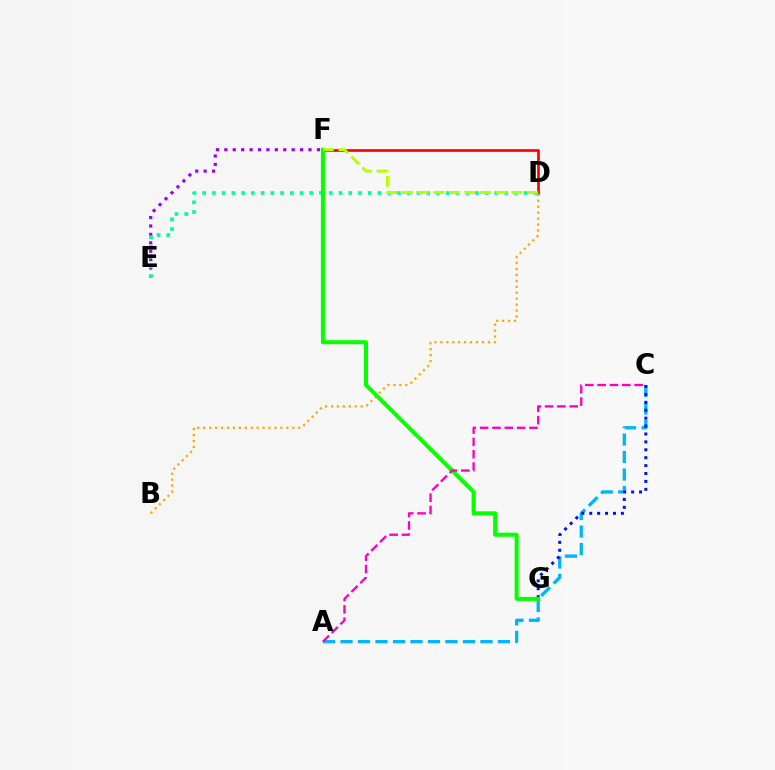{('E', 'F'): [{'color': '#9b00ff', 'line_style': 'dotted', 'thickness': 2.29}], ('D', 'E'): [{'color': '#00ff9d', 'line_style': 'dotted', 'thickness': 2.65}], ('D', 'F'): [{'color': '#ff0000', 'line_style': 'solid', 'thickness': 1.92}, {'color': '#b3ff00', 'line_style': 'dashed', 'thickness': 2.12}], ('A', 'C'): [{'color': '#00b5ff', 'line_style': 'dashed', 'thickness': 2.38}, {'color': '#ff00bd', 'line_style': 'dashed', 'thickness': 1.67}], ('B', 'D'): [{'color': '#ffa500', 'line_style': 'dotted', 'thickness': 1.61}], ('C', 'G'): [{'color': '#0010ff', 'line_style': 'dotted', 'thickness': 2.15}], ('F', 'G'): [{'color': '#08ff00', 'line_style': 'solid', 'thickness': 2.9}]}